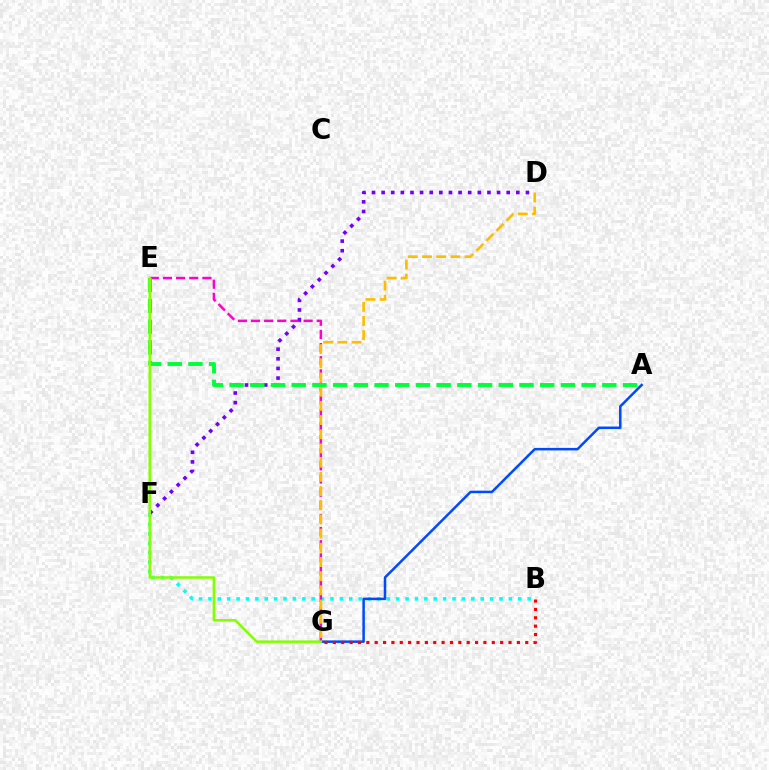{('B', 'F'): [{'color': '#00fff6', 'line_style': 'dotted', 'thickness': 2.55}], ('A', 'G'): [{'color': '#004bff', 'line_style': 'solid', 'thickness': 1.81}], ('E', 'G'): [{'color': '#ff00cf', 'line_style': 'dashed', 'thickness': 1.79}, {'color': '#84ff00', 'line_style': 'solid', 'thickness': 1.81}], ('D', 'F'): [{'color': '#7200ff', 'line_style': 'dotted', 'thickness': 2.61}], ('D', 'G'): [{'color': '#ffbd00', 'line_style': 'dashed', 'thickness': 1.93}], ('A', 'E'): [{'color': '#00ff39', 'line_style': 'dashed', 'thickness': 2.81}], ('B', 'G'): [{'color': '#ff0000', 'line_style': 'dotted', 'thickness': 2.27}]}